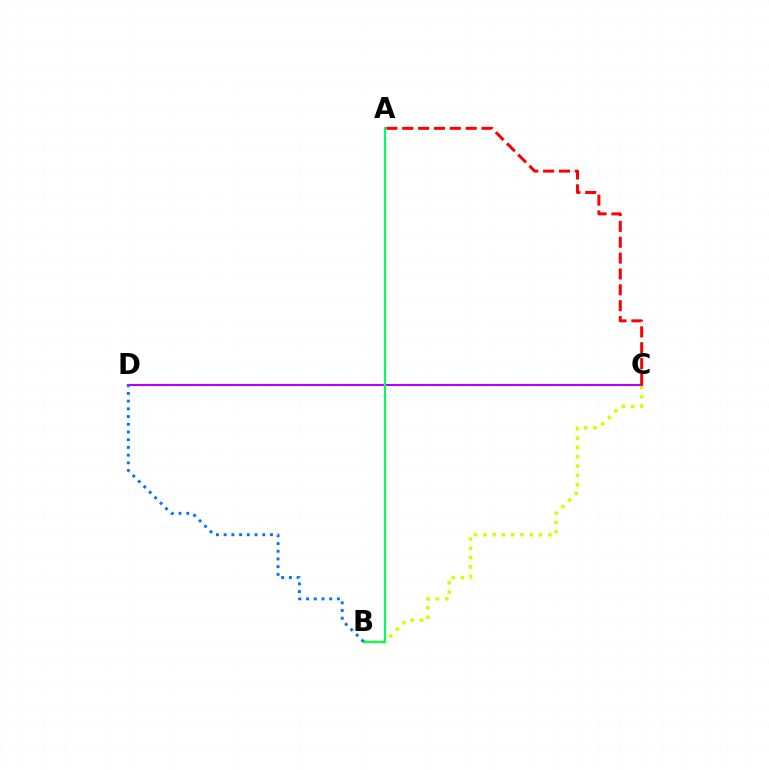{('B', 'C'): [{'color': '#d1ff00', 'line_style': 'dotted', 'thickness': 2.53}], ('C', 'D'): [{'color': '#b900ff', 'line_style': 'solid', 'thickness': 1.5}], ('A', 'C'): [{'color': '#ff0000', 'line_style': 'dashed', 'thickness': 2.15}], ('A', 'B'): [{'color': '#00ff5c', 'line_style': 'solid', 'thickness': 1.54}], ('B', 'D'): [{'color': '#0074ff', 'line_style': 'dotted', 'thickness': 2.1}]}